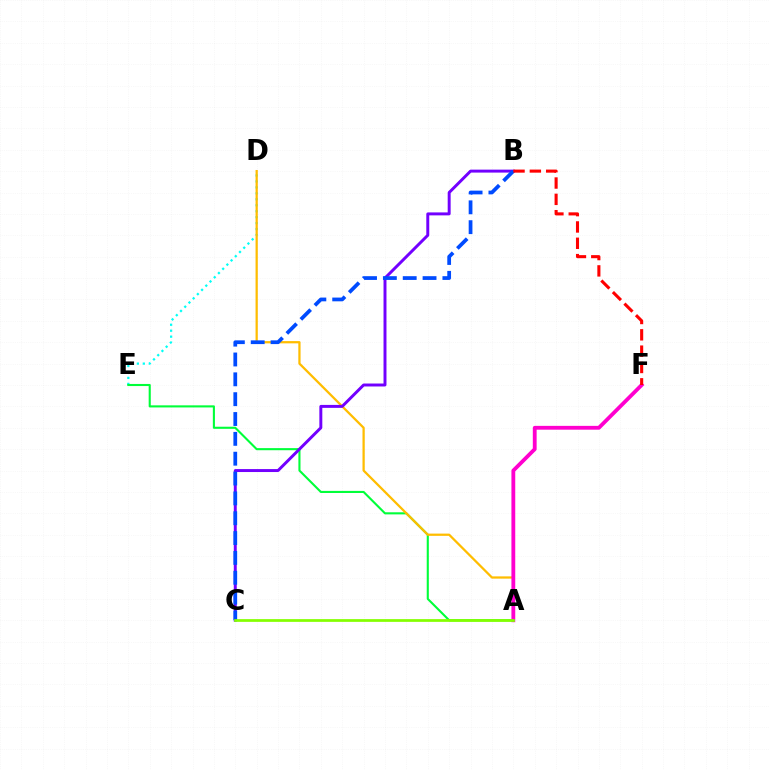{('D', 'E'): [{'color': '#00fff6', 'line_style': 'dotted', 'thickness': 1.62}], ('A', 'E'): [{'color': '#00ff39', 'line_style': 'solid', 'thickness': 1.51}], ('A', 'D'): [{'color': '#ffbd00', 'line_style': 'solid', 'thickness': 1.62}], ('B', 'C'): [{'color': '#7200ff', 'line_style': 'solid', 'thickness': 2.13}, {'color': '#004bff', 'line_style': 'dashed', 'thickness': 2.7}], ('A', 'F'): [{'color': '#ff00cf', 'line_style': 'solid', 'thickness': 2.75}], ('B', 'F'): [{'color': '#ff0000', 'line_style': 'dashed', 'thickness': 2.22}], ('A', 'C'): [{'color': '#84ff00', 'line_style': 'solid', 'thickness': 1.97}]}